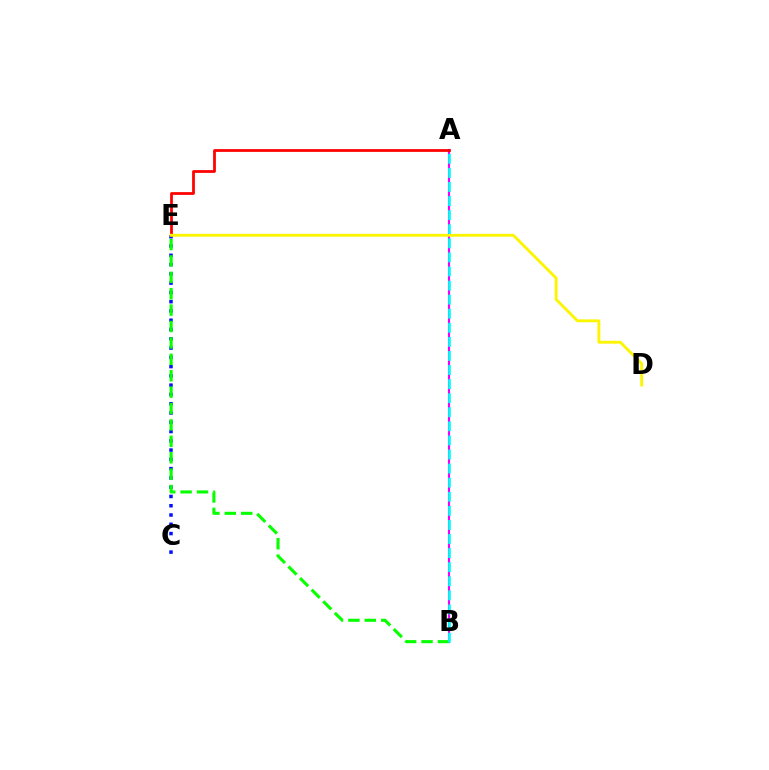{('C', 'E'): [{'color': '#0010ff', 'line_style': 'dotted', 'thickness': 2.52}], ('A', 'B'): [{'color': '#ee00ff', 'line_style': 'solid', 'thickness': 1.53}, {'color': '#00fff6', 'line_style': 'dashed', 'thickness': 1.91}], ('A', 'E'): [{'color': '#ff0000', 'line_style': 'solid', 'thickness': 1.99}], ('B', 'E'): [{'color': '#08ff00', 'line_style': 'dashed', 'thickness': 2.23}], ('D', 'E'): [{'color': '#fcf500', 'line_style': 'solid', 'thickness': 2.06}]}